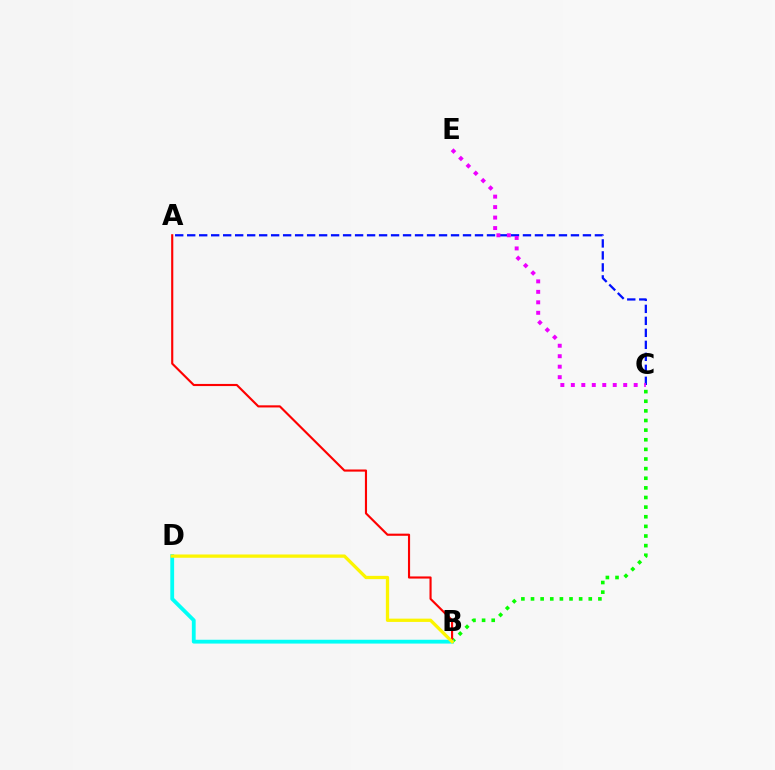{('B', 'C'): [{'color': '#08ff00', 'line_style': 'dotted', 'thickness': 2.62}], ('B', 'D'): [{'color': '#00fff6', 'line_style': 'solid', 'thickness': 2.75}, {'color': '#fcf500', 'line_style': 'solid', 'thickness': 2.37}], ('A', 'C'): [{'color': '#0010ff', 'line_style': 'dashed', 'thickness': 1.63}], ('A', 'B'): [{'color': '#ff0000', 'line_style': 'solid', 'thickness': 1.54}], ('C', 'E'): [{'color': '#ee00ff', 'line_style': 'dotted', 'thickness': 2.85}]}